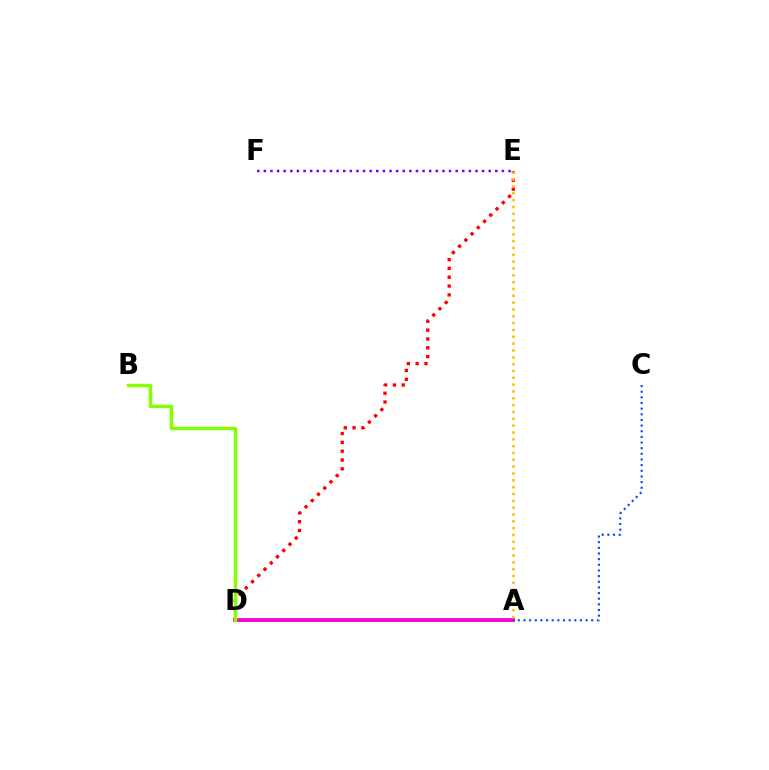{('A', 'D'): [{'color': '#00fff6', 'line_style': 'dashed', 'thickness': 2.2}, {'color': '#00ff39', 'line_style': 'solid', 'thickness': 1.93}, {'color': '#ff00cf', 'line_style': 'solid', 'thickness': 2.71}], ('D', 'E'): [{'color': '#ff0000', 'line_style': 'dotted', 'thickness': 2.4}], ('E', 'F'): [{'color': '#7200ff', 'line_style': 'dotted', 'thickness': 1.8}], ('A', 'C'): [{'color': '#004bff', 'line_style': 'dotted', 'thickness': 1.53}], ('A', 'E'): [{'color': '#ffbd00', 'line_style': 'dotted', 'thickness': 1.86}], ('B', 'D'): [{'color': '#84ff00', 'line_style': 'solid', 'thickness': 2.48}]}